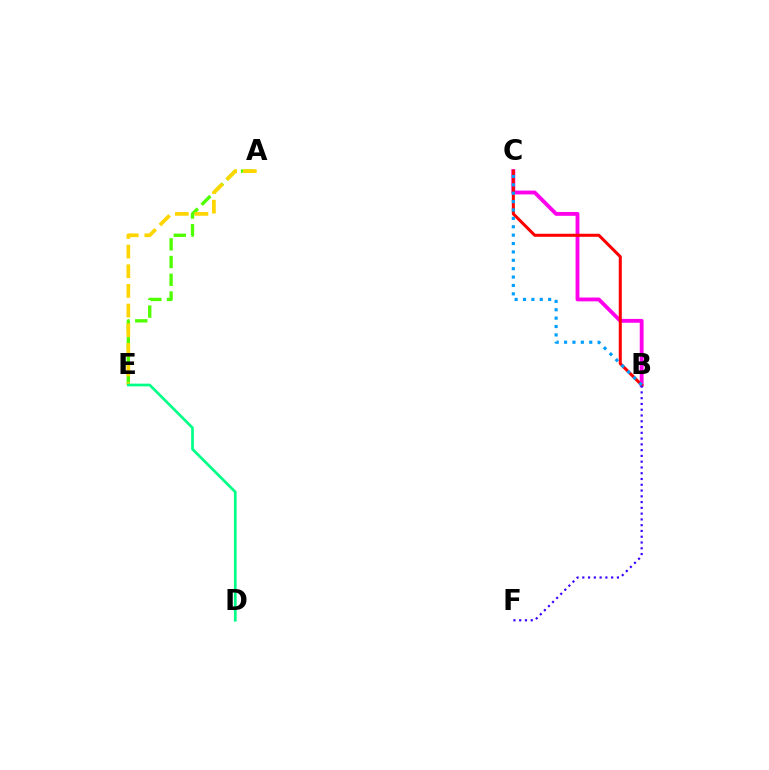{('A', 'E'): [{'color': '#4fff00', 'line_style': 'dashed', 'thickness': 2.41}, {'color': '#ffd500', 'line_style': 'dashed', 'thickness': 2.67}], ('B', 'C'): [{'color': '#ff00ed', 'line_style': 'solid', 'thickness': 2.77}, {'color': '#ff0000', 'line_style': 'solid', 'thickness': 2.19}, {'color': '#009eff', 'line_style': 'dotted', 'thickness': 2.28}], ('B', 'F'): [{'color': '#3700ff', 'line_style': 'dotted', 'thickness': 1.57}], ('D', 'E'): [{'color': '#00ff86', 'line_style': 'solid', 'thickness': 1.95}]}